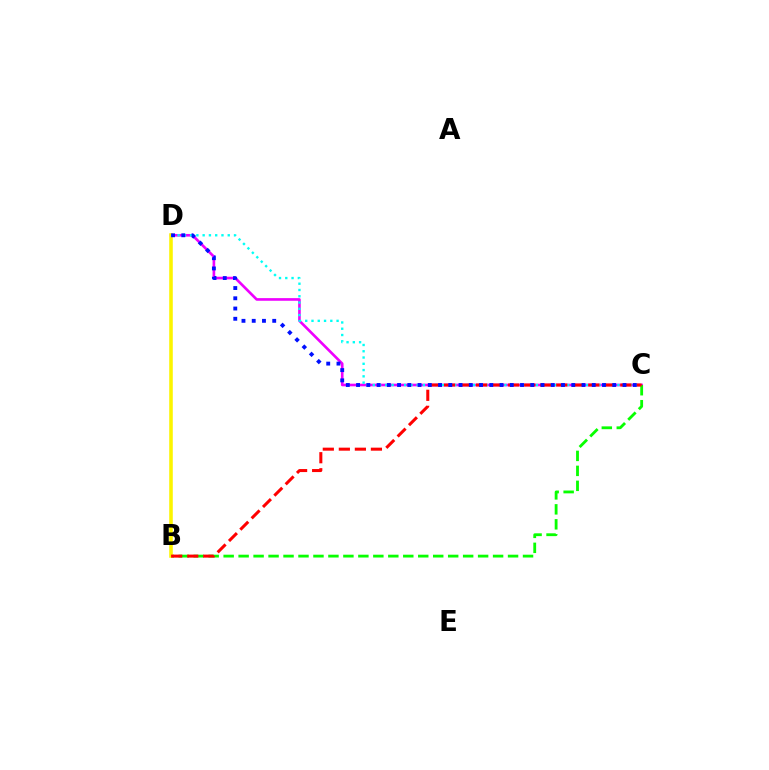{('C', 'D'): [{'color': '#ee00ff', 'line_style': 'solid', 'thickness': 1.9}, {'color': '#00fff6', 'line_style': 'dotted', 'thickness': 1.7}, {'color': '#0010ff', 'line_style': 'dotted', 'thickness': 2.78}], ('B', 'C'): [{'color': '#08ff00', 'line_style': 'dashed', 'thickness': 2.03}, {'color': '#ff0000', 'line_style': 'dashed', 'thickness': 2.18}], ('B', 'D'): [{'color': '#fcf500', 'line_style': 'solid', 'thickness': 2.57}]}